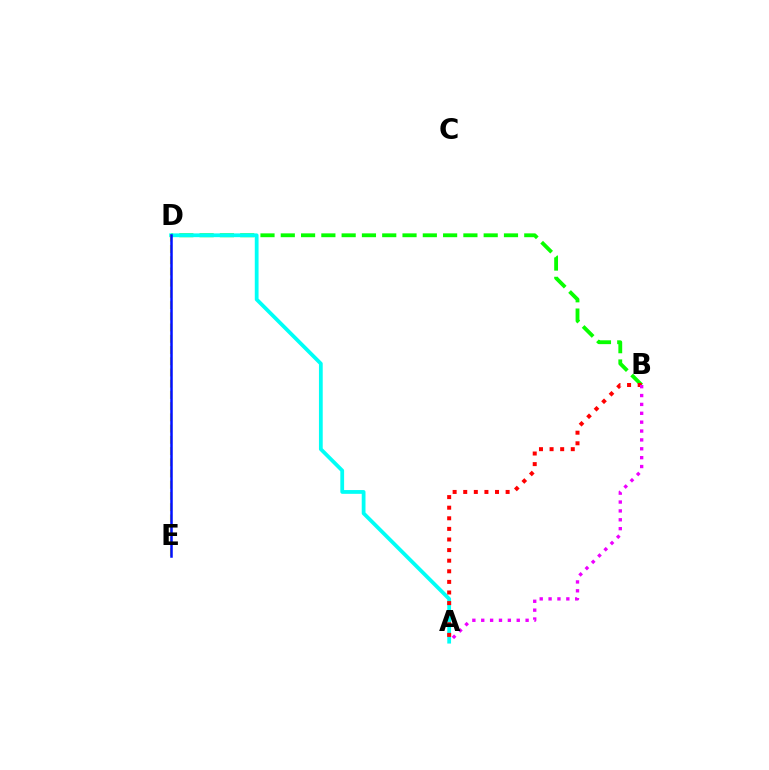{('B', 'D'): [{'color': '#08ff00', 'line_style': 'dashed', 'thickness': 2.76}], ('A', 'D'): [{'color': '#00fff6', 'line_style': 'solid', 'thickness': 2.72}], ('A', 'B'): [{'color': '#ff0000', 'line_style': 'dotted', 'thickness': 2.88}, {'color': '#ee00ff', 'line_style': 'dotted', 'thickness': 2.41}], ('D', 'E'): [{'color': '#fcf500', 'line_style': 'dashed', 'thickness': 1.53}, {'color': '#0010ff', 'line_style': 'solid', 'thickness': 1.8}]}